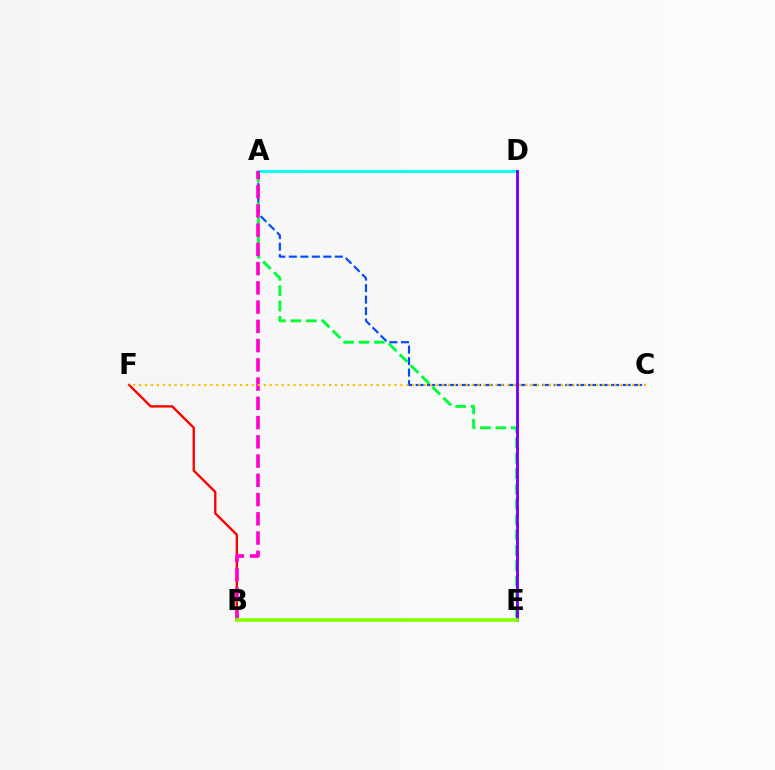{('A', 'E'): [{'color': '#00ff39', 'line_style': 'dashed', 'thickness': 2.09}], ('B', 'F'): [{'color': '#ff0000', 'line_style': 'solid', 'thickness': 1.7}], ('A', 'D'): [{'color': '#00fff6', 'line_style': 'solid', 'thickness': 2.05}], ('A', 'C'): [{'color': '#004bff', 'line_style': 'dashed', 'thickness': 1.56}], ('D', 'E'): [{'color': '#7200ff', 'line_style': 'solid', 'thickness': 2.07}], ('A', 'B'): [{'color': '#ff00cf', 'line_style': 'dashed', 'thickness': 2.61}], ('B', 'E'): [{'color': '#84ff00', 'line_style': 'solid', 'thickness': 2.62}], ('C', 'F'): [{'color': '#ffbd00', 'line_style': 'dotted', 'thickness': 1.61}]}